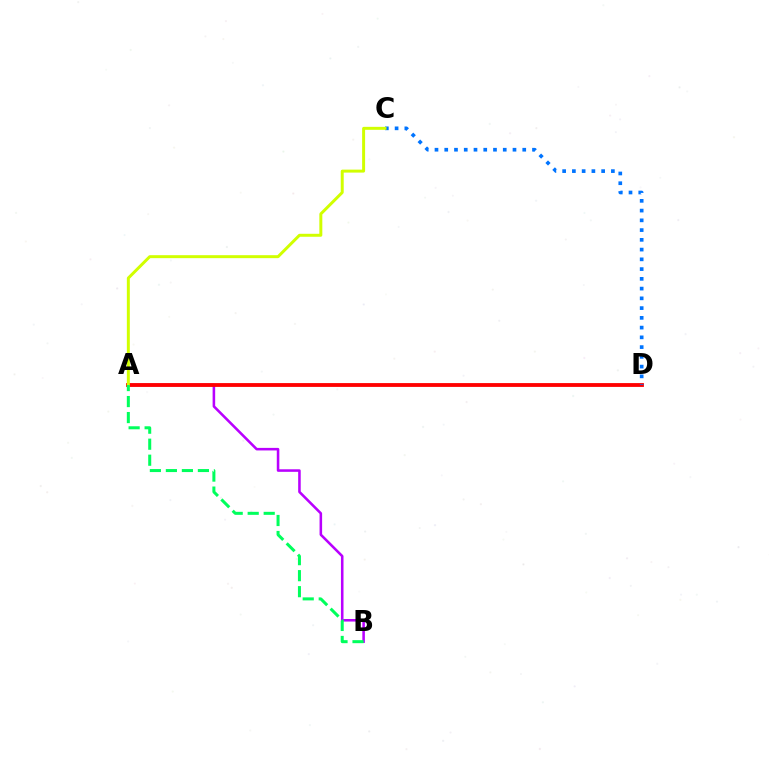{('A', 'B'): [{'color': '#b900ff', 'line_style': 'solid', 'thickness': 1.84}, {'color': '#00ff5c', 'line_style': 'dashed', 'thickness': 2.17}], ('A', 'D'): [{'color': '#ff0000', 'line_style': 'solid', 'thickness': 2.75}], ('C', 'D'): [{'color': '#0074ff', 'line_style': 'dotted', 'thickness': 2.65}], ('A', 'C'): [{'color': '#d1ff00', 'line_style': 'solid', 'thickness': 2.14}]}